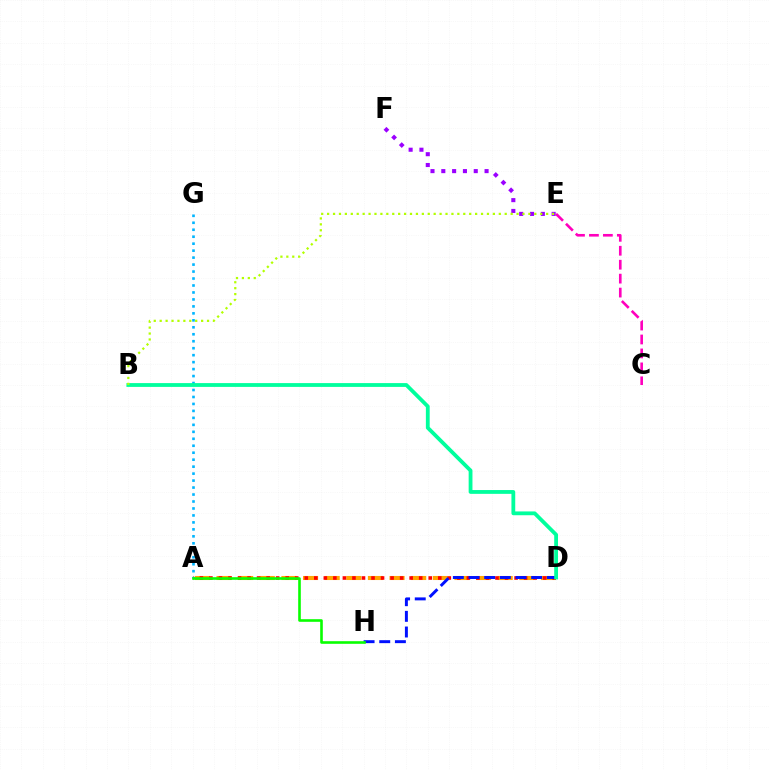{('A', 'D'): [{'color': '#ffa500', 'line_style': 'dashed', 'thickness': 2.94}, {'color': '#ff0000', 'line_style': 'dotted', 'thickness': 2.59}], ('D', 'H'): [{'color': '#0010ff', 'line_style': 'dashed', 'thickness': 2.13}], ('E', 'F'): [{'color': '#9b00ff', 'line_style': 'dotted', 'thickness': 2.94}], ('A', 'G'): [{'color': '#00b5ff', 'line_style': 'dotted', 'thickness': 1.89}], ('B', 'D'): [{'color': '#00ff9d', 'line_style': 'solid', 'thickness': 2.74}], ('C', 'E'): [{'color': '#ff00bd', 'line_style': 'dashed', 'thickness': 1.89}], ('B', 'E'): [{'color': '#b3ff00', 'line_style': 'dotted', 'thickness': 1.61}], ('A', 'H'): [{'color': '#08ff00', 'line_style': 'solid', 'thickness': 1.88}]}